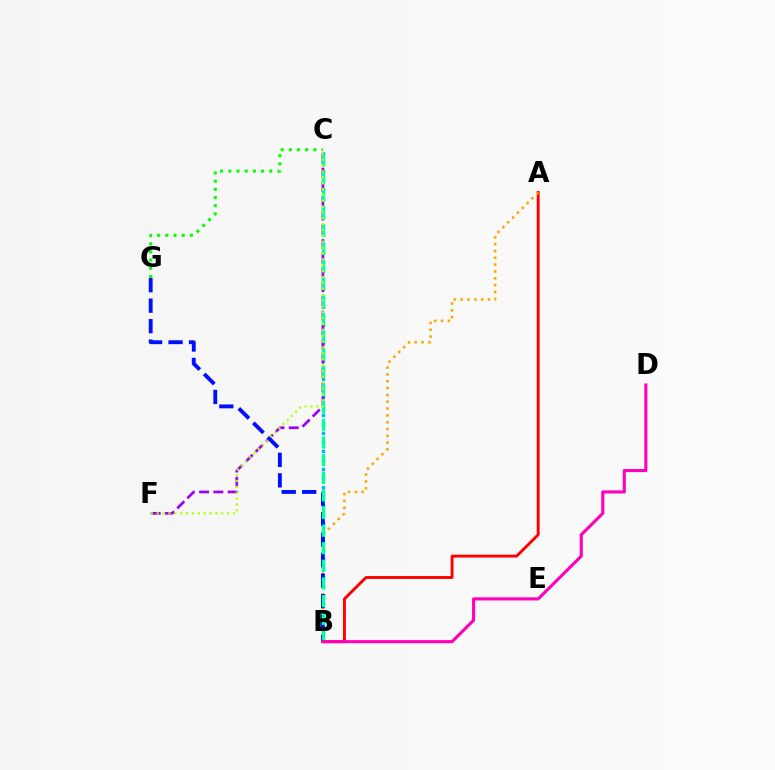{('B', 'C'): [{'color': '#00b5ff', 'line_style': 'dotted', 'thickness': 2.45}, {'color': '#00ff9d', 'line_style': 'dashed', 'thickness': 2.39}], ('A', 'B'): [{'color': '#ff0000', 'line_style': 'solid', 'thickness': 2.07}, {'color': '#ffa500', 'line_style': 'dotted', 'thickness': 1.86}], ('C', 'F'): [{'color': '#9b00ff', 'line_style': 'dashed', 'thickness': 1.94}, {'color': '#b3ff00', 'line_style': 'dotted', 'thickness': 1.59}], ('B', 'G'): [{'color': '#0010ff', 'line_style': 'dashed', 'thickness': 2.78}], ('B', 'D'): [{'color': '#ff00bd', 'line_style': 'solid', 'thickness': 2.23}], ('C', 'G'): [{'color': '#08ff00', 'line_style': 'dotted', 'thickness': 2.22}]}